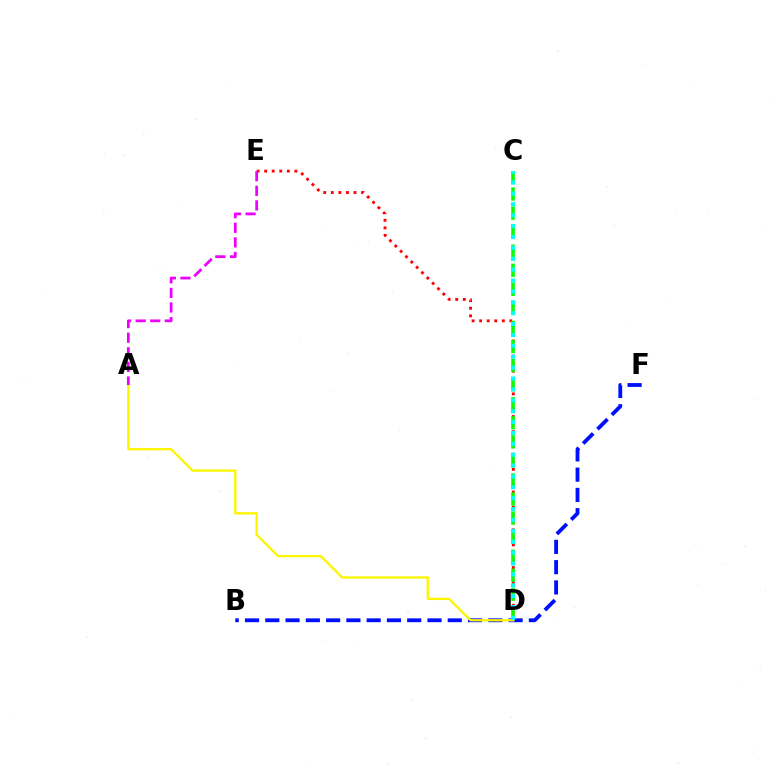{('D', 'E'): [{'color': '#ff0000', 'line_style': 'dotted', 'thickness': 2.05}], ('B', 'F'): [{'color': '#0010ff', 'line_style': 'dashed', 'thickness': 2.75}], ('A', 'D'): [{'color': '#fcf500', 'line_style': 'solid', 'thickness': 1.67}], ('C', 'D'): [{'color': '#08ff00', 'line_style': 'dashed', 'thickness': 2.59}, {'color': '#00fff6', 'line_style': 'dotted', 'thickness': 2.96}], ('A', 'E'): [{'color': '#ee00ff', 'line_style': 'dashed', 'thickness': 1.98}]}